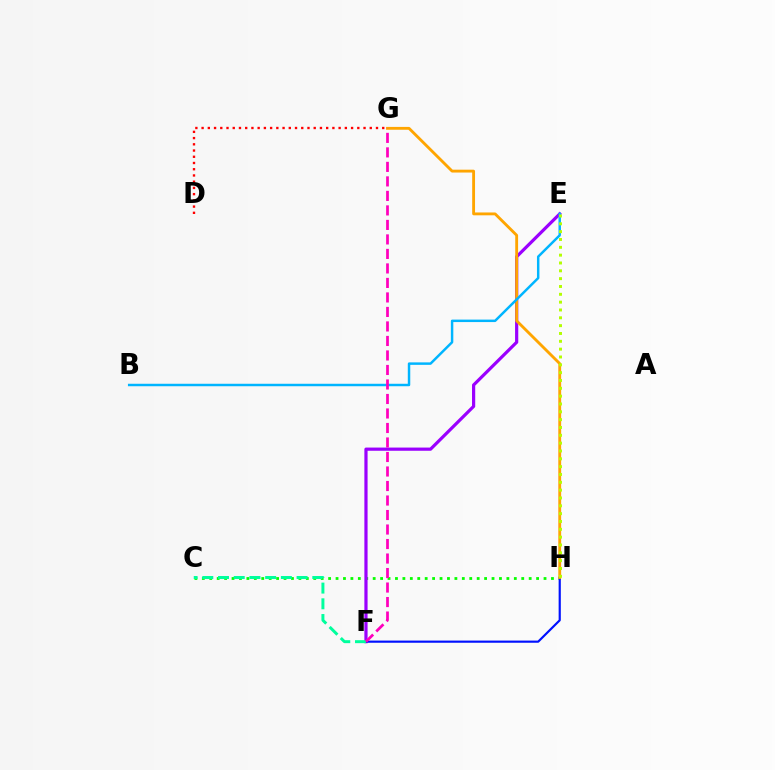{('C', 'H'): [{'color': '#08ff00', 'line_style': 'dotted', 'thickness': 2.02}], ('E', 'F'): [{'color': '#9b00ff', 'line_style': 'solid', 'thickness': 2.31}], ('D', 'G'): [{'color': '#ff0000', 'line_style': 'dotted', 'thickness': 1.69}], ('F', 'H'): [{'color': '#0010ff', 'line_style': 'solid', 'thickness': 1.56}], ('C', 'F'): [{'color': '#00ff9d', 'line_style': 'dashed', 'thickness': 2.13}], ('G', 'H'): [{'color': '#ffa500', 'line_style': 'solid', 'thickness': 2.05}], ('B', 'E'): [{'color': '#00b5ff', 'line_style': 'solid', 'thickness': 1.78}], ('F', 'G'): [{'color': '#ff00bd', 'line_style': 'dashed', 'thickness': 1.97}], ('E', 'H'): [{'color': '#b3ff00', 'line_style': 'dotted', 'thickness': 2.13}]}